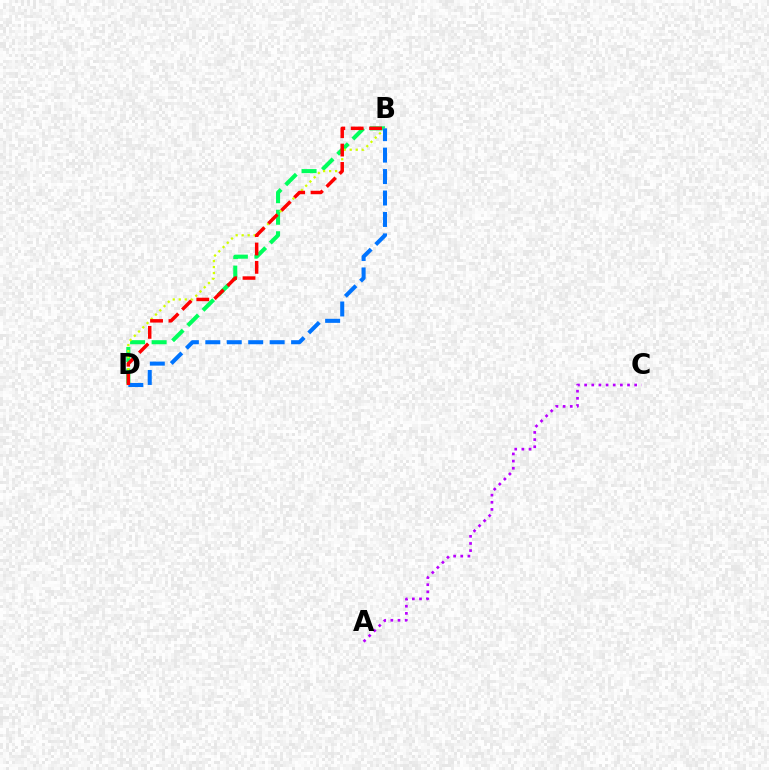{('A', 'C'): [{'color': '#b900ff', 'line_style': 'dotted', 'thickness': 1.94}], ('B', 'D'): [{'color': '#00ff5c', 'line_style': 'dashed', 'thickness': 2.93}, {'color': '#d1ff00', 'line_style': 'dotted', 'thickness': 1.63}, {'color': '#0074ff', 'line_style': 'dashed', 'thickness': 2.91}, {'color': '#ff0000', 'line_style': 'dashed', 'thickness': 2.49}]}